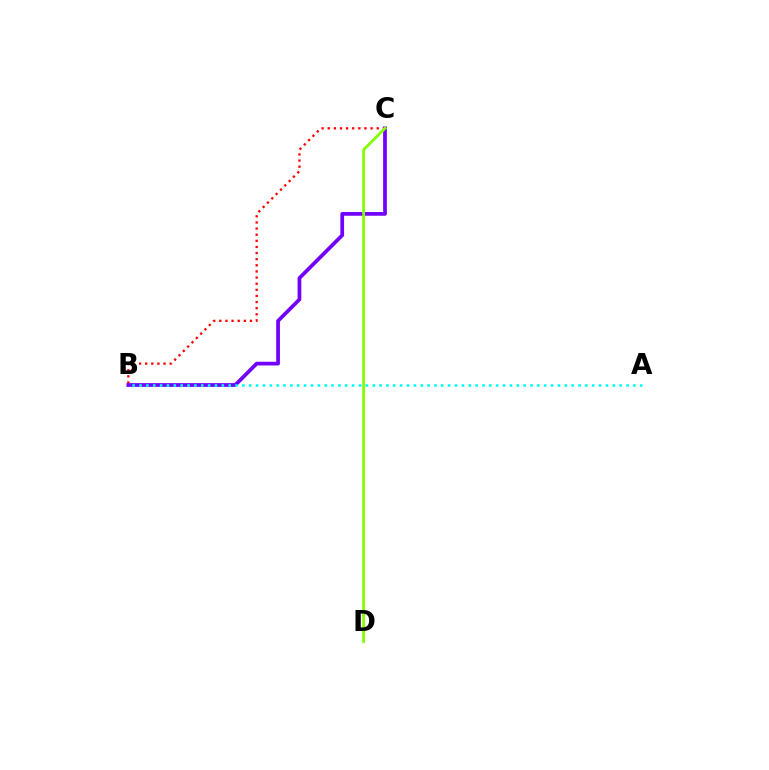{('B', 'C'): [{'color': '#ff0000', 'line_style': 'dotted', 'thickness': 1.66}, {'color': '#7200ff', 'line_style': 'solid', 'thickness': 2.69}], ('A', 'B'): [{'color': '#00fff6', 'line_style': 'dotted', 'thickness': 1.86}], ('C', 'D'): [{'color': '#84ff00', 'line_style': 'solid', 'thickness': 2.03}]}